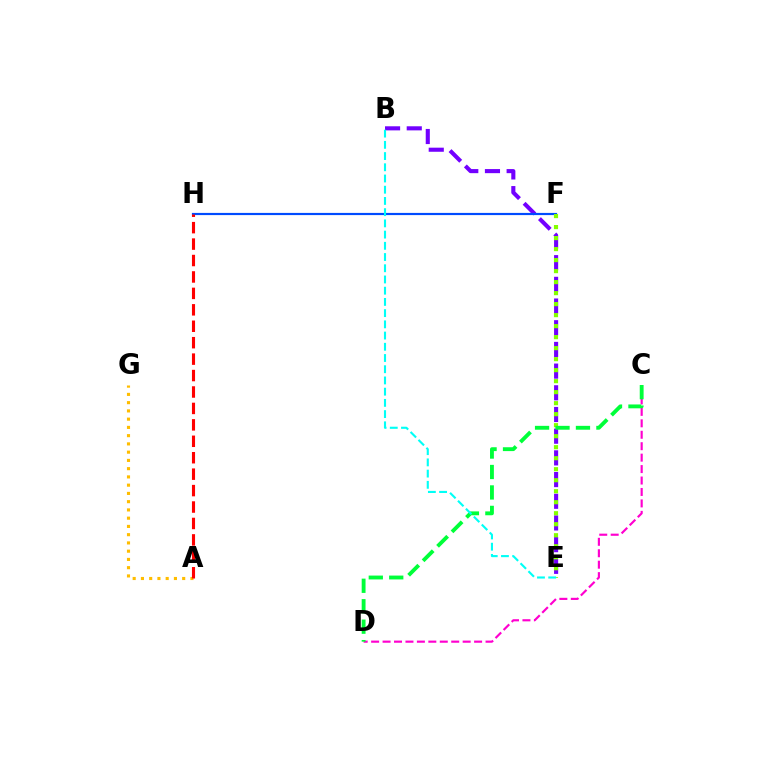{('B', 'E'): [{'color': '#7200ff', 'line_style': 'dashed', 'thickness': 2.95}, {'color': '#00fff6', 'line_style': 'dashed', 'thickness': 1.52}], ('F', 'H'): [{'color': '#004bff', 'line_style': 'solid', 'thickness': 1.57}], ('A', 'G'): [{'color': '#ffbd00', 'line_style': 'dotted', 'thickness': 2.24}], ('C', 'D'): [{'color': '#ff00cf', 'line_style': 'dashed', 'thickness': 1.55}, {'color': '#00ff39', 'line_style': 'dashed', 'thickness': 2.78}], ('E', 'F'): [{'color': '#84ff00', 'line_style': 'dotted', 'thickness': 2.99}], ('A', 'H'): [{'color': '#ff0000', 'line_style': 'dashed', 'thickness': 2.23}]}